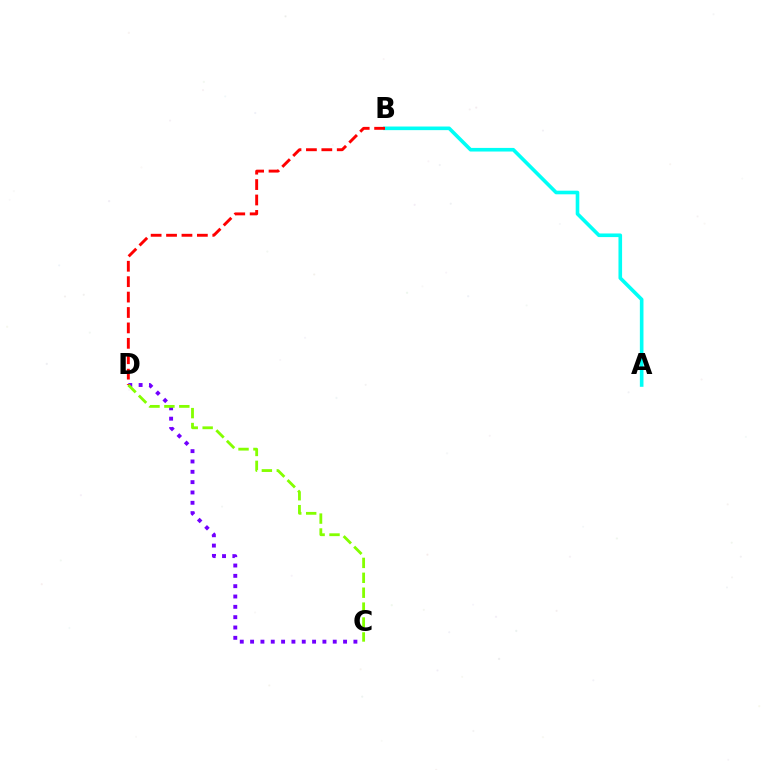{('A', 'B'): [{'color': '#00fff6', 'line_style': 'solid', 'thickness': 2.61}], ('C', 'D'): [{'color': '#7200ff', 'line_style': 'dotted', 'thickness': 2.81}, {'color': '#84ff00', 'line_style': 'dashed', 'thickness': 2.03}], ('B', 'D'): [{'color': '#ff0000', 'line_style': 'dashed', 'thickness': 2.09}]}